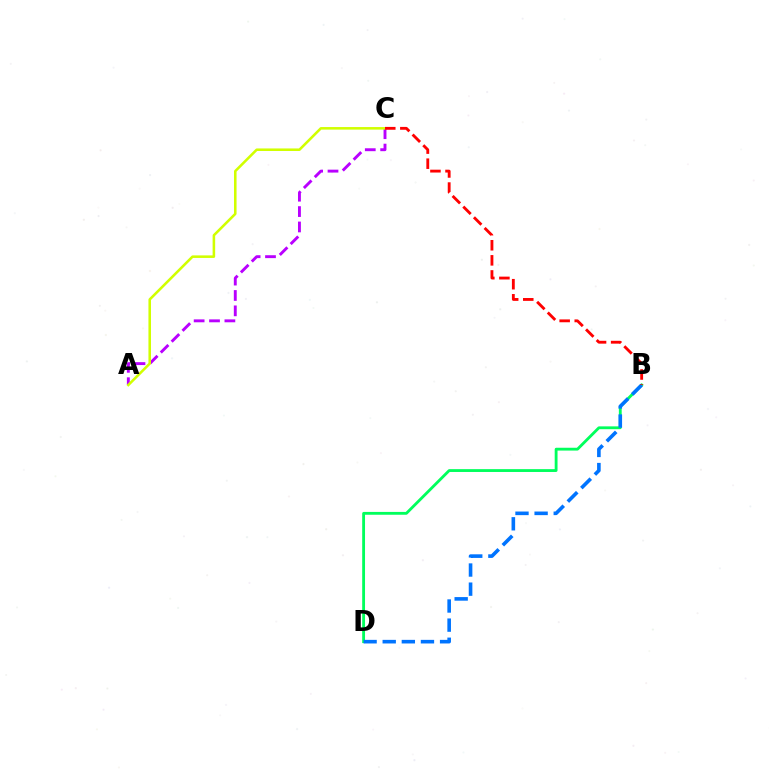{('A', 'C'): [{'color': '#b900ff', 'line_style': 'dashed', 'thickness': 2.09}, {'color': '#d1ff00', 'line_style': 'solid', 'thickness': 1.84}], ('B', 'D'): [{'color': '#00ff5c', 'line_style': 'solid', 'thickness': 2.04}, {'color': '#0074ff', 'line_style': 'dashed', 'thickness': 2.6}], ('B', 'C'): [{'color': '#ff0000', 'line_style': 'dashed', 'thickness': 2.05}]}